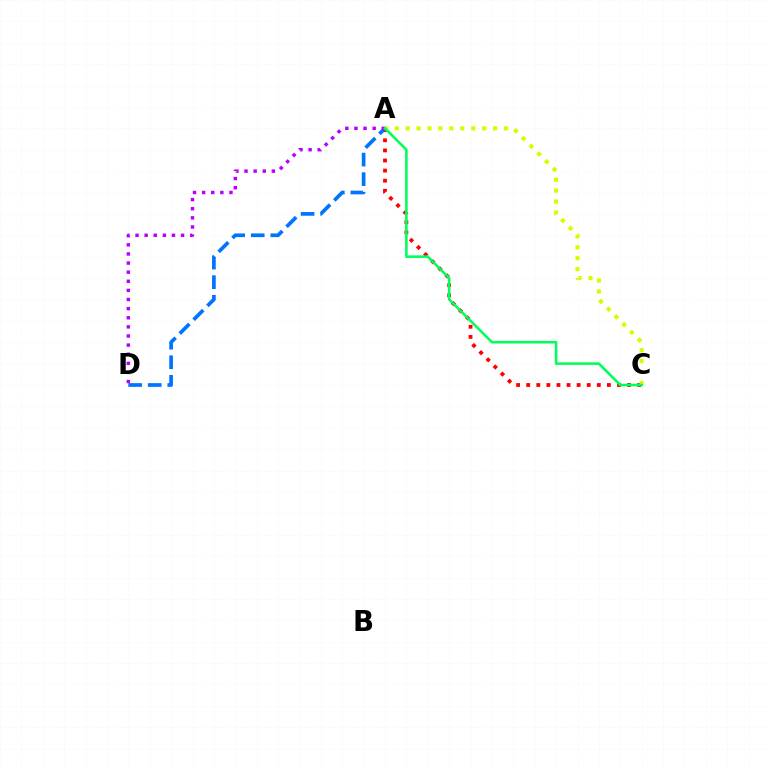{('A', 'C'): [{'color': '#ff0000', 'line_style': 'dotted', 'thickness': 2.74}, {'color': '#d1ff00', 'line_style': 'dotted', 'thickness': 2.97}, {'color': '#00ff5c', 'line_style': 'solid', 'thickness': 1.86}], ('A', 'D'): [{'color': '#0074ff', 'line_style': 'dashed', 'thickness': 2.66}, {'color': '#b900ff', 'line_style': 'dotted', 'thickness': 2.48}]}